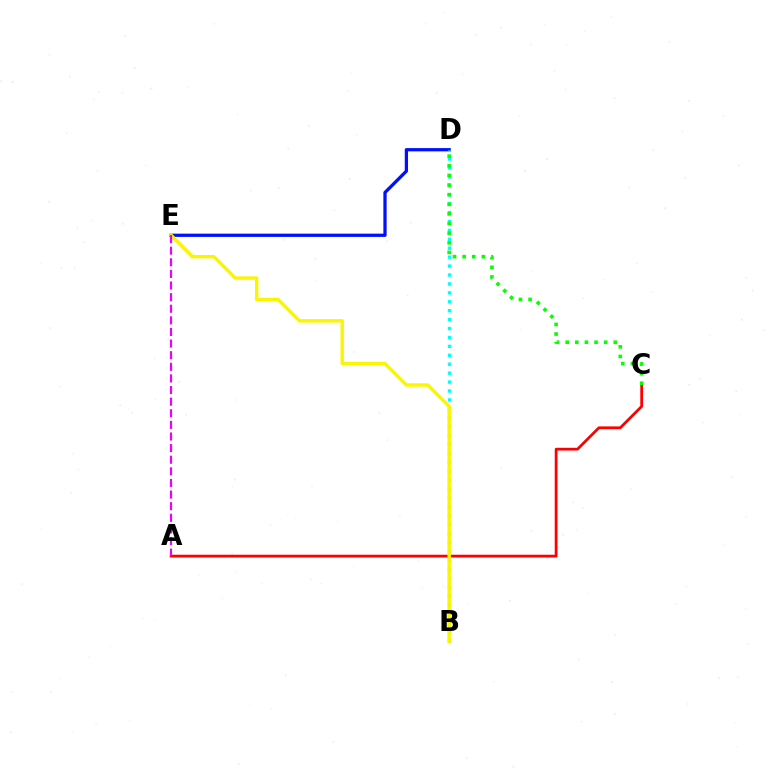{('D', 'E'): [{'color': '#0010ff', 'line_style': 'solid', 'thickness': 2.34}], ('B', 'D'): [{'color': '#00fff6', 'line_style': 'dotted', 'thickness': 2.42}], ('A', 'C'): [{'color': '#ff0000', 'line_style': 'solid', 'thickness': 1.98}], ('C', 'D'): [{'color': '#08ff00', 'line_style': 'dotted', 'thickness': 2.61}], ('B', 'E'): [{'color': '#fcf500', 'line_style': 'solid', 'thickness': 2.46}], ('A', 'E'): [{'color': '#ee00ff', 'line_style': 'dashed', 'thickness': 1.58}]}